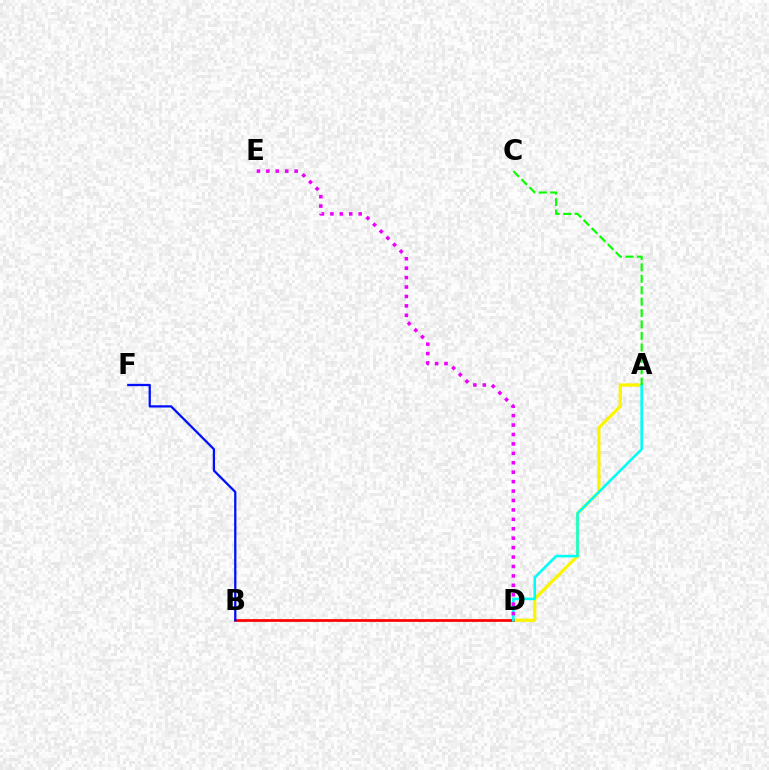{('A', 'D'): [{'color': '#fcf500', 'line_style': 'solid', 'thickness': 2.33}, {'color': '#00fff6', 'line_style': 'solid', 'thickness': 1.86}], ('B', 'D'): [{'color': '#ff0000', 'line_style': 'solid', 'thickness': 1.97}], ('B', 'F'): [{'color': '#0010ff', 'line_style': 'solid', 'thickness': 1.64}], ('A', 'C'): [{'color': '#08ff00', 'line_style': 'dashed', 'thickness': 1.55}], ('D', 'E'): [{'color': '#ee00ff', 'line_style': 'dotted', 'thickness': 2.56}]}